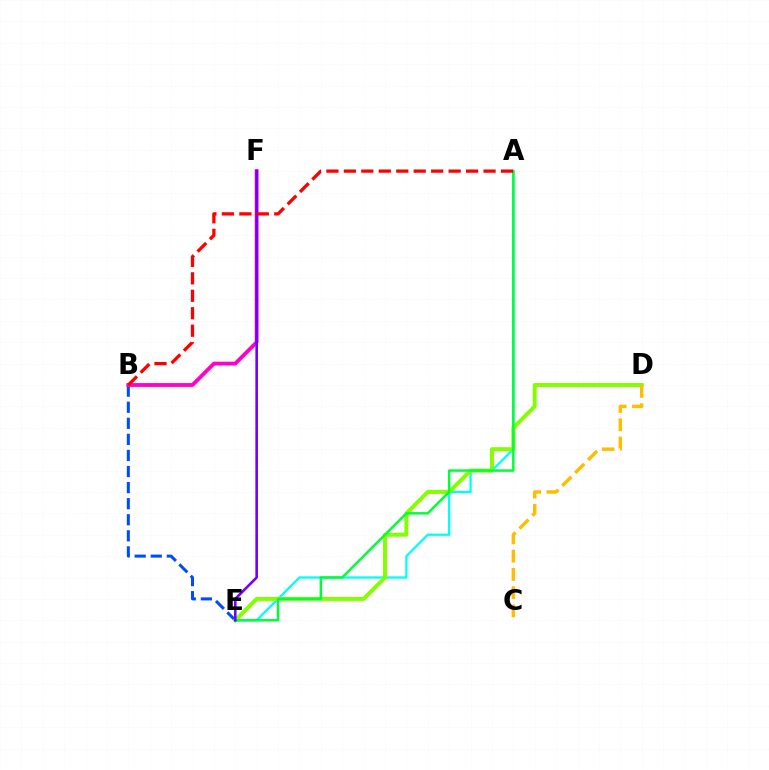{('A', 'E'): [{'color': '#00fff6', 'line_style': 'solid', 'thickness': 1.64}, {'color': '#00ff39', 'line_style': 'solid', 'thickness': 1.79}], ('B', 'E'): [{'color': '#004bff', 'line_style': 'dashed', 'thickness': 2.18}], ('D', 'E'): [{'color': '#84ff00', 'line_style': 'solid', 'thickness': 2.85}], ('C', 'D'): [{'color': '#ffbd00', 'line_style': 'dashed', 'thickness': 2.48}], ('B', 'F'): [{'color': '#ff00cf', 'line_style': 'solid', 'thickness': 2.76}], ('E', 'F'): [{'color': '#7200ff', 'line_style': 'solid', 'thickness': 1.87}], ('A', 'B'): [{'color': '#ff0000', 'line_style': 'dashed', 'thickness': 2.37}]}